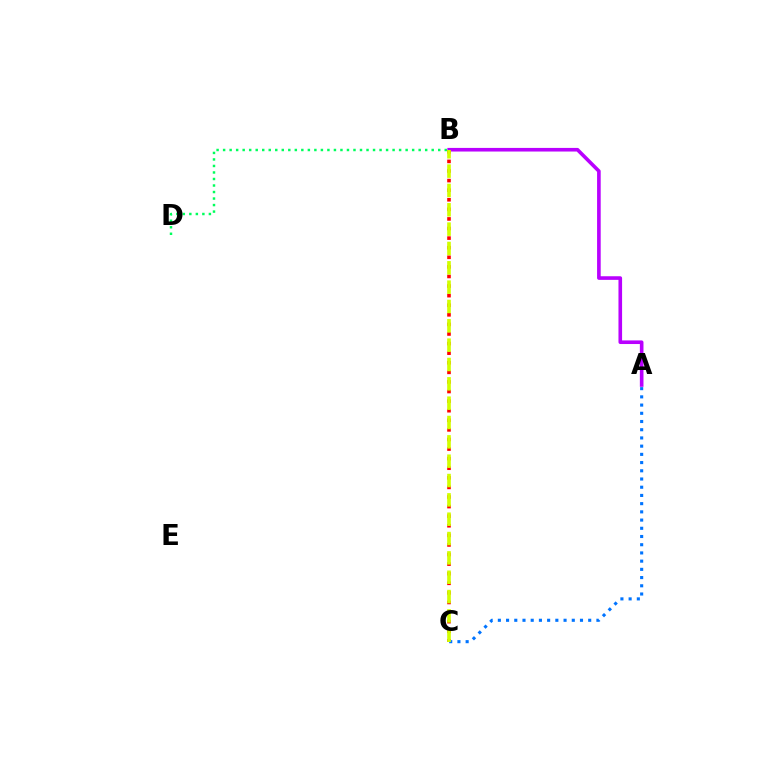{('A', 'B'): [{'color': '#b900ff', 'line_style': 'solid', 'thickness': 2.61}], ('B', 'C'): [{'color': '#ff0000', 'line_style': 'dotted', 'thickness': 2.61}, {'color': '#d1ff00', 'line_style': 'dashed', 'thickness': 2.63}], ('B', 'D'): [{'color': '#00ff5c', 'line_style': 'dotted', 'thickness': 1.77}], ('A', 'C'): [{'color': '#0074ff', 'line_style': 'dotted', 'thickness': 2.23}]}